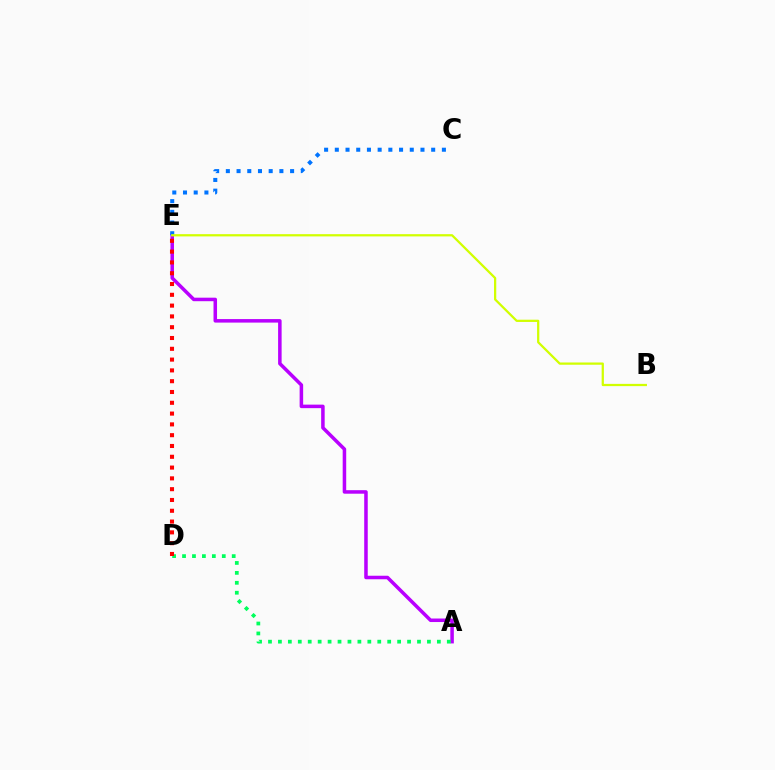{('A', 'E'): [{'color': '#b900ff', 'line_style': 'solid', 'thickness': 2.54}], ('A', 'D'): [{'color': '#00ff5c', 'line_style': 'dotted', 'thickness': 2.7}], ('C', 'E'): [{'color': '#0074ff', 'line_style': 'dotted', 'thickness': 2.91}], ('D', 'E'): [{'color': '#ff0000', 'line_style': 'dotted', 'thickness': 2.93}], ('B', 'E'): [{'color': '#d1ff00', 'line_style': 'solid', 'thickness': 1.62}]}